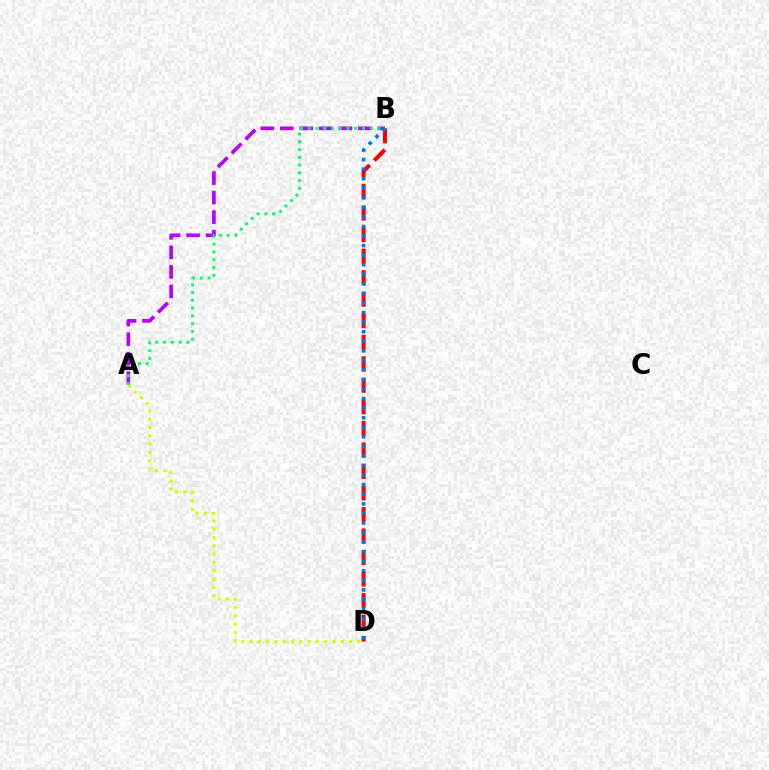{('A', 'B'): [{'color': '#b900ff', 'line_style': 'dashed', 'thickness': 2.65}, {'color': '#00ff5c', 'line_style': 'dotted', 'thickness': 2.11}], ('A', 'D'): [{'color': '#d1ff00', 'line_style': 'dotted', 'thickness': 2.26}], ('B', 'D'): [{'color': '#ff0000', 'line_style': 'dashed', 'thickness': 2.92}, {'color': '#0074ff', 'line_style': 'dotted', 'thickness': 2.6}]}